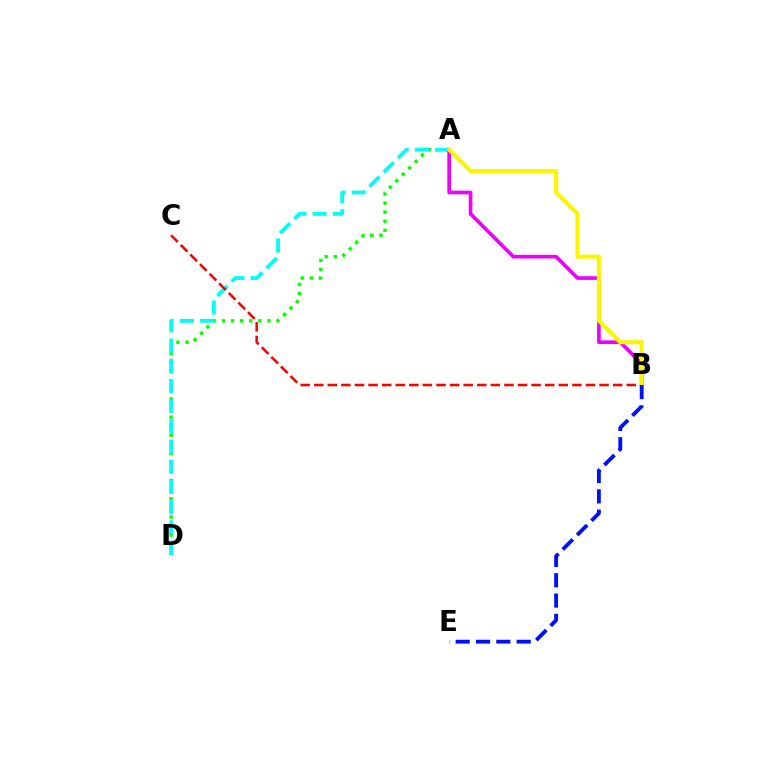{('A', 'D'): [{'color': '#08ff00', 'line_style': 'dotted', 'thickness': 2.47}, {'color': '#00fff6', 'line_style': 'dashed', 'thickness': 2.75}], ('B', 'C'): [{'color': '#ff0000', 'line_style': 'dashed', 'thickness': 1.85}], ('A', 'B'): [{'color': '#ee00ff', 'line_style': 'solid', 'thickness': 2.65}, {'color': '#fcf500', 'line_style': 'solid', 'thickness': 2.94}], ('B', 'E'): [{'color': '#0010ff', 'line_style': 'dashed', 'thickness': 2.76}]}